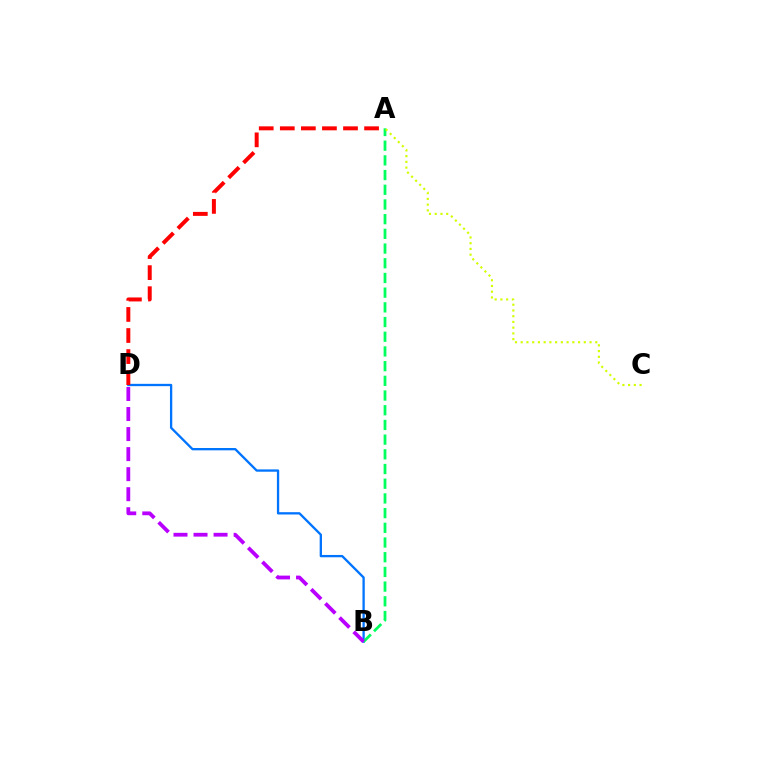{('B', 'D'): [{'color': '#0074ff', 'line_style': 'solid', 'thickness': 1.66}, {'color': '#b900ff', 'line_style': 'dashed', 'thickness': 2.72}], ('A', 'B'): [{'color': '#00ff5c', 'line_style': 'dashed', 'thickness': 2.0}], ('A', 'D'): [{'color': '#ff0000', 'line_style': 'dashed', 'thickness': 2.86}], ('A', 'C'): [{'color': '#d1ff00', 'line_style': 'dotted', 'thickness': 1.56}]}